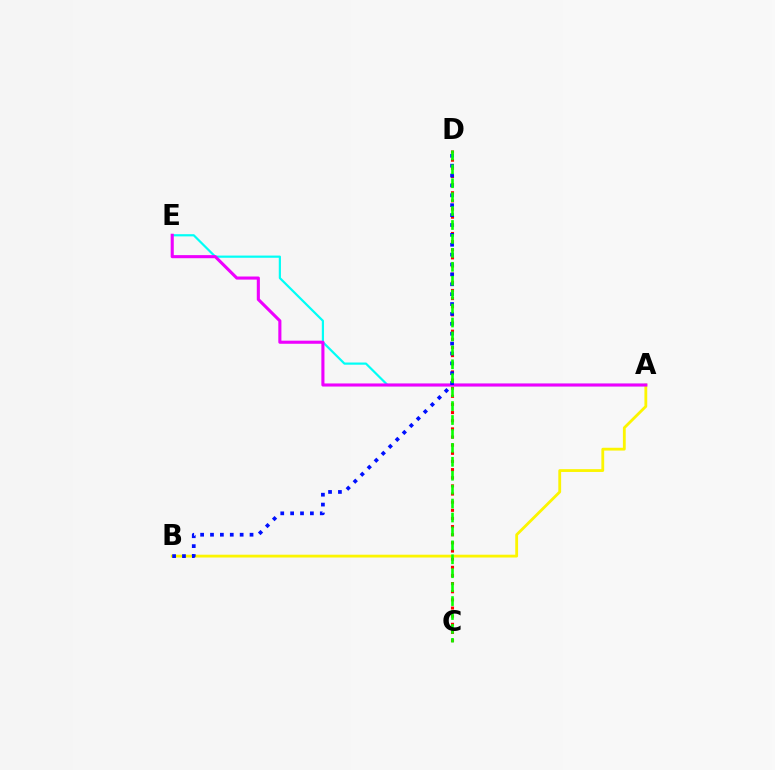{('C', 'D'): [{'color': '#ff0000', 'line_style': 'dotted', 'thickness': 2.21}, {'color': '#08ff00', 'line_style': 'dashed', 'thickness': 1.89}], ('A', 'B'): [{'color': '#fcf500', 'line_style': 'solid', 'thickness': 2.02}], ('A', 'E'): [{'color': '#00fff6', 'line_style': 'solid', 'thickness': 1.58}, {'color': '#ee00ff', 'line_style': 'solid', 'thickness': 2.23}], ('B', 'D'): [{'color': '#0010ff', 'line_style': 'dotted', 'thickness': 2.69}]}